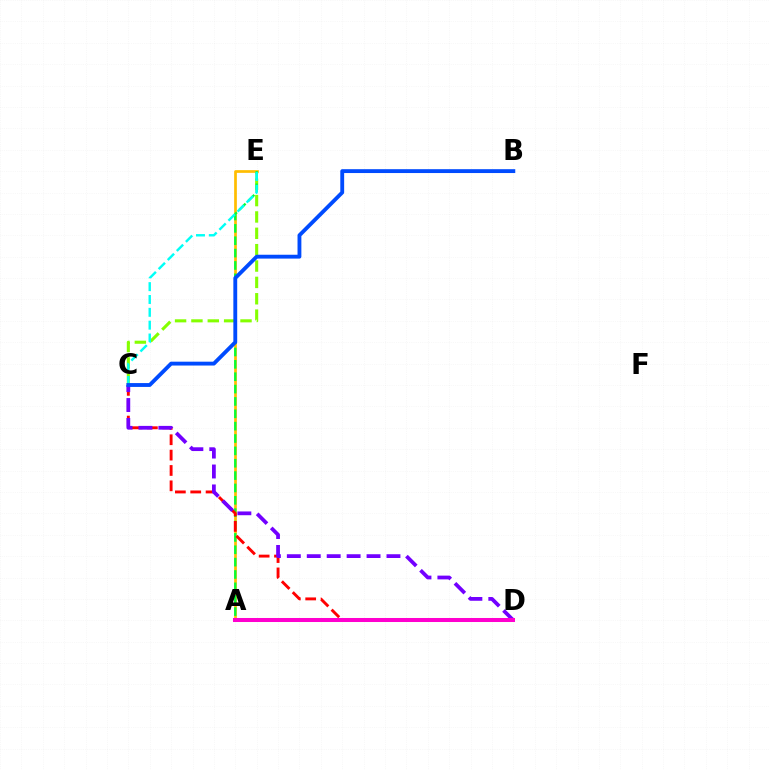{('C', 'E'): [{'color': '#84ff00', 'line_style': 'dashed', 'thickness': 2.22}, {'color': '#00fff6', 'line_style': 'dashed', 'thickness': 1.74}], ('A', 'E'): [{'color': '#ffbd00', 'line_style': 'solid', 'thickness': 1.95}, {'color': '#00ff39', 'line_style': 'dashed', 'thickness': 1.68}], ('C', 'D'): [{'color': '#ff0000', 'line_style': 'dashed', 'thickness': 2.09}, {'color': '#7200ff', 'line_style': 'dashed', 'thickness': 2.71}], ('A', 'D'): [{'color': '#ff00cf', 'line_style': 'solid', 'thickness': 2.9}], ('B', 'C'): [{'color': '#004bff', 'line_style': 'solid', 'thickness': 2.77}]}